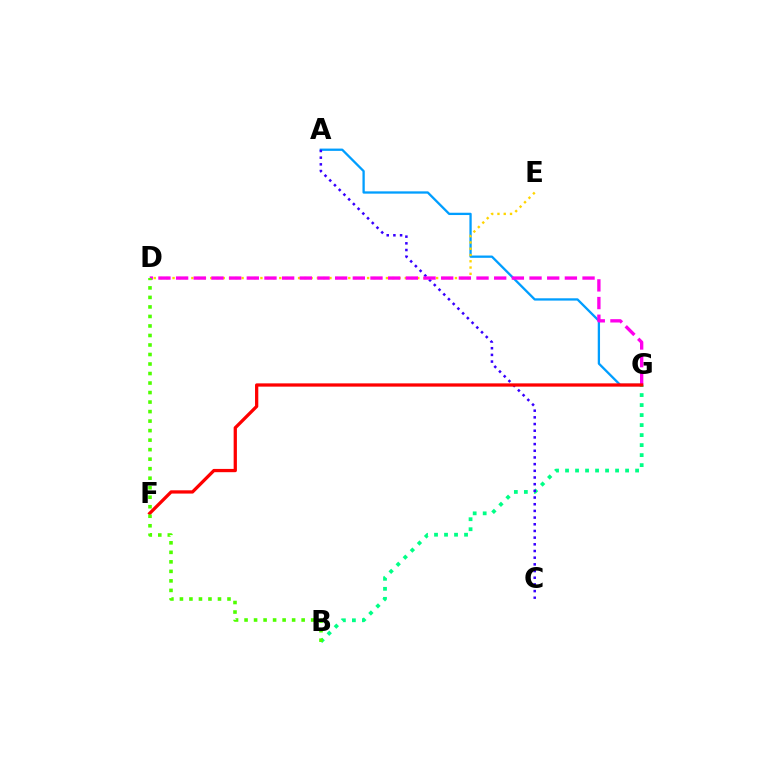{('A', 'G'): [{'color': '#009eff', 'line_style': 'solid', 'thickness': 1.65}], ('B', 'G'): [{'color': '#00ff86', 'line_style': 'dotted', 'thickness': 2.72}], ('D', 'E'): [{'color': '#ffd500', 'line_style': 'dotted', 'thickness': 1.71}], ('A', 'C'): [{'color': '#3700ff', 'line_style': 'dotted', 'thickness': 1.82}], ('D', 'G'): [{'color': '#ff00ed', 'line_style': 'dashed', 'thickness': 2.4}], ('F', 'G'): [{'color': '#ff0000', 'line_style': 'solid', 'thickness': 2.35}], ('B', 'D'): [{'color': '#4fff00', 'line_style': 'dotted', 'thickness': 2.59}]}